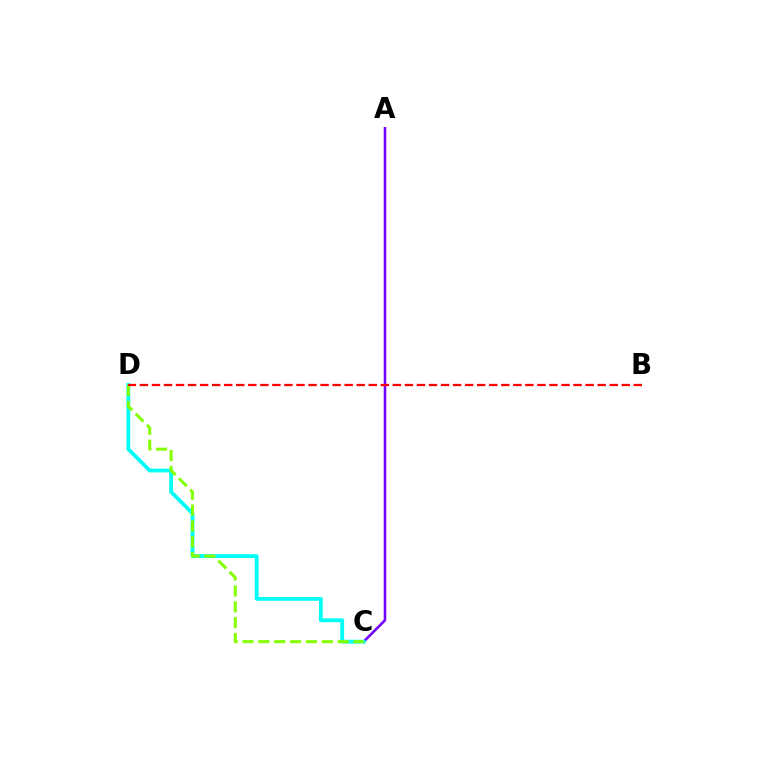{('A', 'C'): [{'color': '#7200ff', 'line_style': 'solid', 'thickness': 1.84}], ('C', 'D'): [{'color': '#00fff6', 'line_style': 'solid', 'thickness': 2.74}, {'color': '#84ff00', 'line_style': 'dashed', 'thickness': 2.16}], ('B', 'D'): [{'color': '#ff0000', 'line_style': 'dashed', 'thickness': 1.64}]}